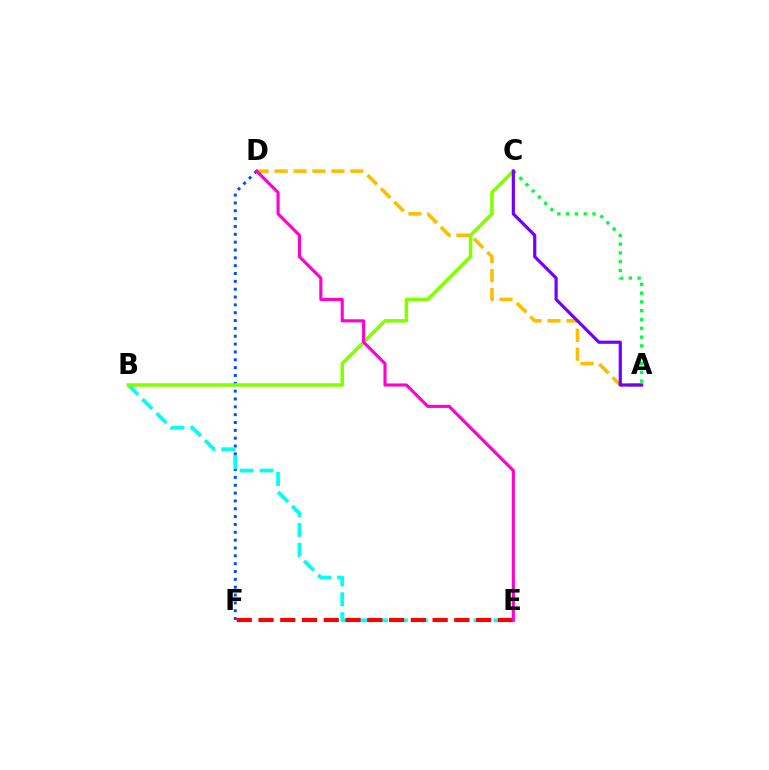{('D', 'F'): [{'color': '#004bff', 'line_style': 'dotted', 'thickness': 2.13}], ('B', 'E'): [{'color': '#00fff6', 'line_style': 'dashed', 'thickness': 2.71}], ('E', 'F'): [{'color': '#ff0000', 'line_style': 'dashed', 'thickness': 2.96}], ('B', 'C'): [{'color': '#84ff00', 'line_style': 'solid', 'thickness': 2.55}], ('A', 'D'): [{'color': '#ffbd00', 'line_style': 'dashed', 'thickness': 2.57}], ('D', 'E'): [{'color': '#ff00cf', 'line_style': 'solid', 'thickness': 2.23}], ('A', 'C'): [{'color': '#00ff39', 'line_style': 'dotted', 'thickness': 2.39}, {'color': '#7200ff', 'line_style': 'solid', 'thickness': 2.29}]}